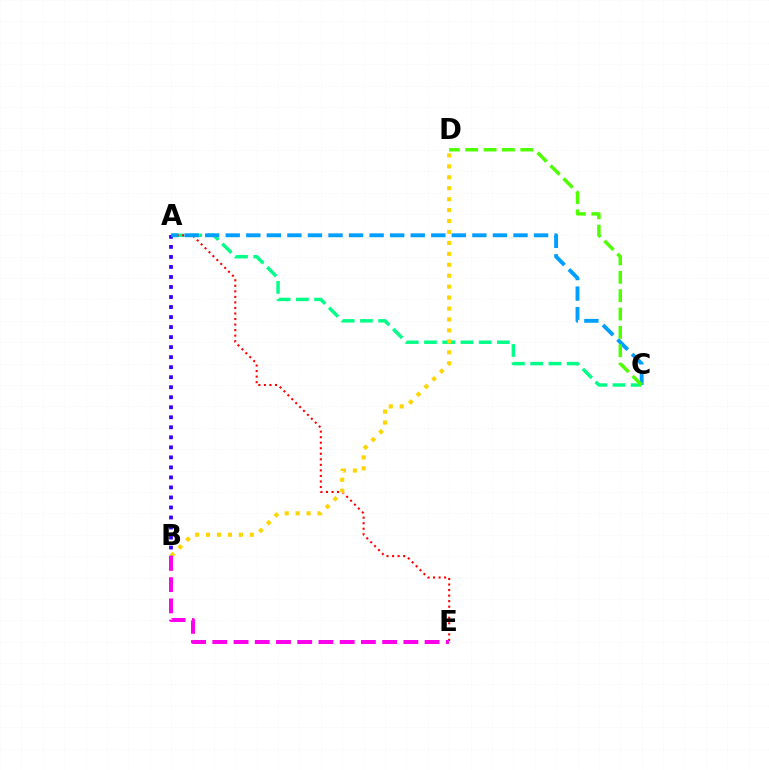{('A', 'C'): [{'color': '#00ff86', 'line_style': 'dashed', 'thickness': 2.48}, {'color': '#009eff', 'line_style': 'dashed', 'thickness': 2.79}], ('A', 'E'): [{'color': '#ff0000', 'line_style': 'dotted', 'thickness': 1.5}], ('B', 'D'): [{'color': '#ffd500', 'line_style': 'dotted', 'thickness': 2.97}], ('A', 'B'): [{'color': '#3700ff', 'line_style': 'dotted', 'thickness': 2.72}], ('B', 'E'): [{'color': '#ff00ed', 'line_style': 'dashed', 'thickness': 2.88}], ('C', 'D'): [{'color': '#4fff00', 'line_style': 'dashed', 'thickness': 2.49}]}